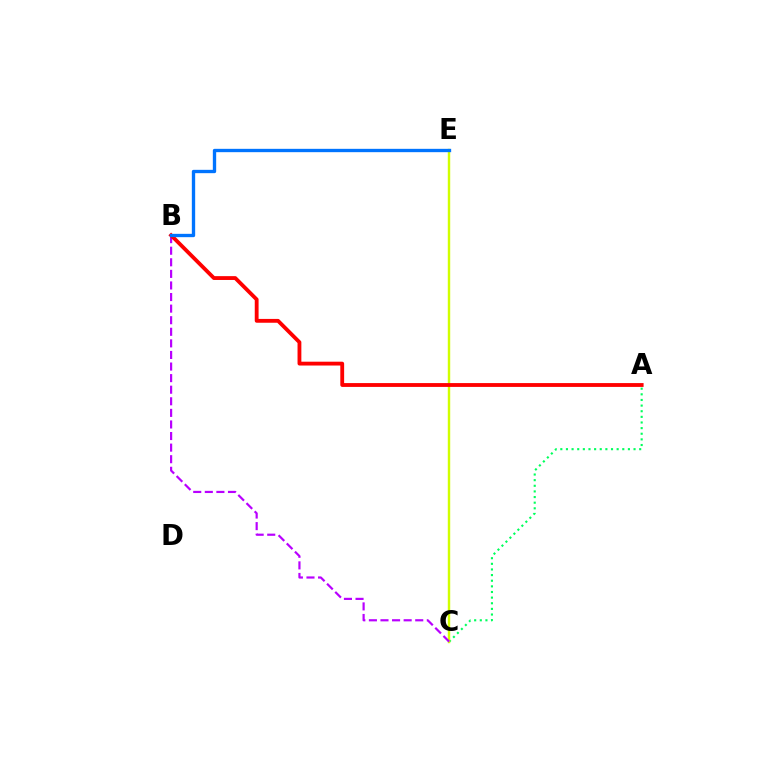{('A', 'C'): [{'color': '#00ff5c', 'line_style': 'dotted', 'thickness': 1.53}], ('C', 'E'): [{'color': '#d1ff00', 'line_style': 'solid', 'thickness': 1.75}], ('B', 'C'): [{'color': '#b900ff', 'line_style': 'dashed', 'thickness': 1.57}], ('A', 'B'): [{'color': '#ff0000', 'line_style': 'solid', 'thickness': 2.76}], ('B', 'E'): [{'color': '#0074ff', 'line_style': 'solid', 'thickness': 2.4}]}